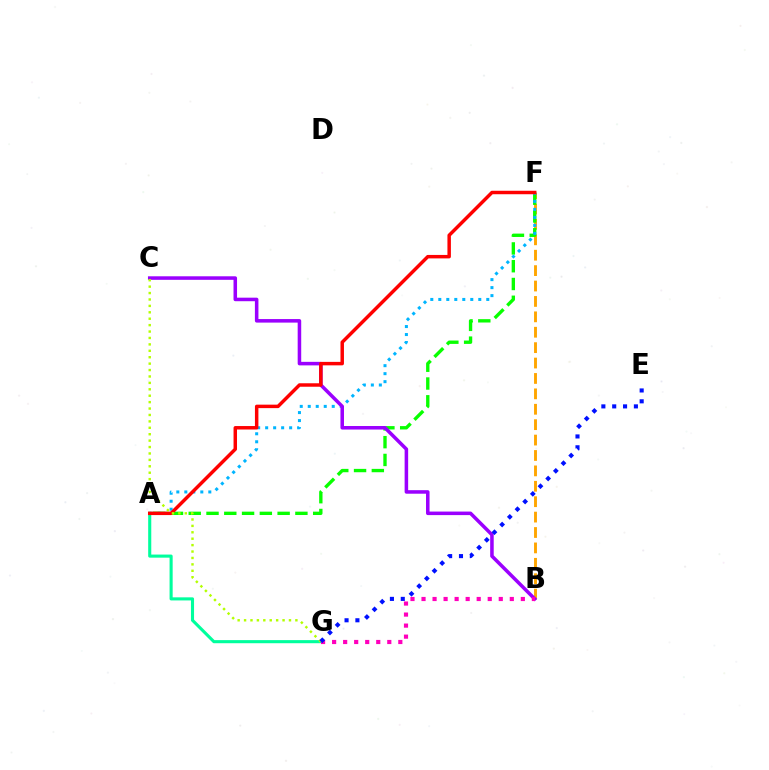{('A', 'G'): [{'color': '#00ff9d', 'line_style': 'solid', 'thickness': 2.23}], ('B', 'F'): [{'color': '#ffa500', 'line_style': 'dashed', 'thickness': 2.09}], ('A', 'F'): [{'color': '#08ff00', 'line_style': 'dashed', 'thickness': 2.42}, {'color': '#00b5ff', 'line_style': 'dotted', 'thickness': 2.17}, {'color': '#ff0000', 'line_style': 'solid', 'thickness': 2.5}], ('B', 'C'): [{'color': '#9b00ff', 'line_style': 'solid', 'thickness': 2.54}], ('B', 'G'): [{'color': '#ff00bd', 'line_style': 'dotted', 'thickness': 3.0}], ('C', 'G'): [{'color': '#b3ff00', 'line_style': 'dotted', 'thickness': 1.74}], ('E', 'G'): [{'color': '#0010ff', 'line_style': 'dotted', 'thickness': 2.95}]}